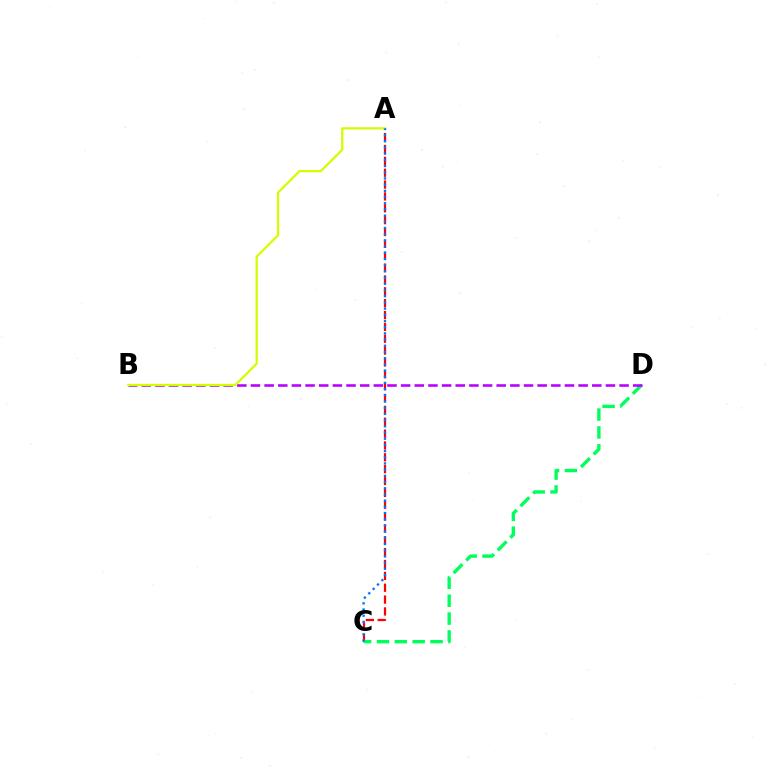{('A', 'C'): [{'color': '#ff0000', 'line_style': 'dashed', 'thickness': 1.61}, {'color': '#0074ff', 'line_style': 'dotted', 'thickness': 1.68}], ('C', 'D'): [{'color': '#00ff5c', 'line_style': 'dashed', 'thickness': 2.43}], ('B', 'D'): [{'color': '#b900ff', 'line_style': 'dashed', 'thickness': 1.85}], ('A', 'B'): [{'color': '#d1ff00', 'line_style': 'solid', 'thickness': 1.62}]}